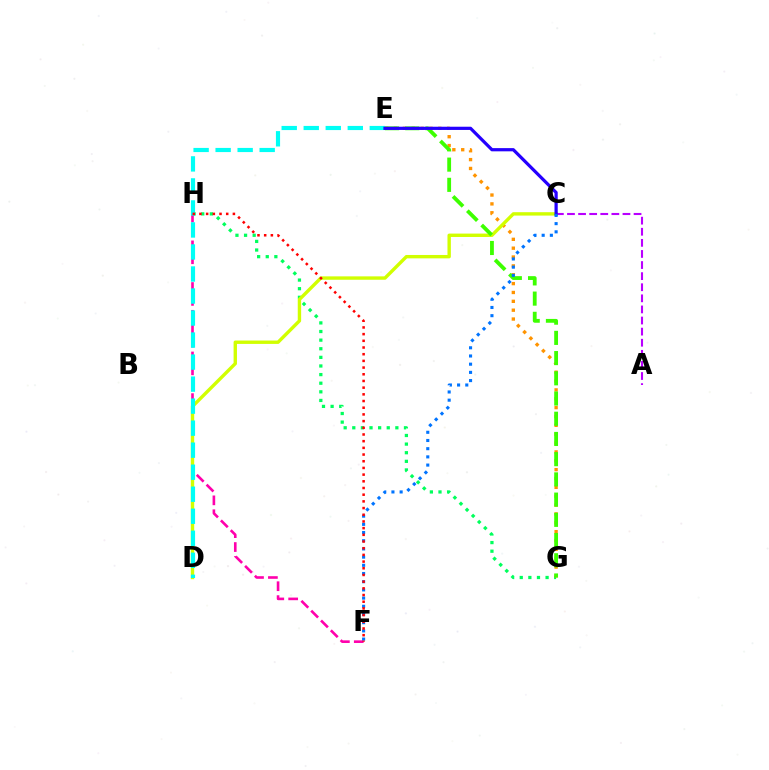{('G', 'H'): [{'color': '#00ff5c', 'line_style': 'dotted', 'thickness': 2.34}], ('F', 'H'): [{'color': '#ff00ac', 'line_style': 'dashed', 'thickness': 1.89}, {'color': '#ff0000', 'line_style': 'dotted', 'thickness': 1.82}], ('E', 'G'): [{'color': '#ff9400', 'line_style': 'dotted', 'thickness': 2.41}, {'color': '#3dff00', 'line_style': 'dashed', 'thickness': 2.75}], ('C', 'D'): [{'color': '#d1ff00', 'line_style': 'solid', 'thickness': 2.44}], ('A', 'C'): [{'color': '#b900ff', 'line_style': 'dashed', 'thickness': 1.51}], ('D', 'E'): [{'color': '#00fff6', 'line_style': 'dashed', 'thickness': 2.99}], ('C', 'E'): [{'color': '#2500ff', 'line_style': 'solid', 'thickness': 2.31}], ('C', 'F'): [{'color': '#0074ff', 'line_style': 'dotted', 'thickness': 2.23}]}